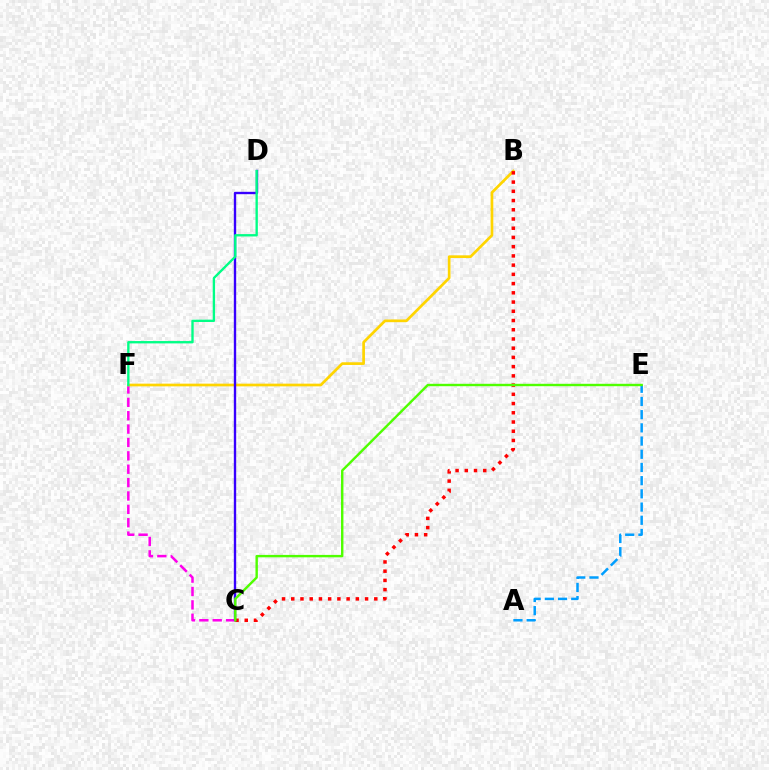{('C', 'F'): [{'color': '#ff00ed', 'line_style': 'dashed', 'thickness': 1.82}], ('A', 'E'): [{'color': '#009eff', 'line_style': 'dashed', 'thickness': 1.79}], ('B', 'F'): [{'color': '#ffd500', 'line_style': 'solid', 'thickness': 1.94}], ('B', 'C'): [{'color': '#ff0000', 'line_style': 'dotted', 'thickness': 2.51}], ('C', 'D'): [{'color': '#3700ff', 'line_style': 'solid', 'thickness': 1.7}], ('D', 'F'): [{'color': '#00ff86', 'line_style': 'solid', 'thickness': 1.69}], ('C', 'E'): [{'color': '#4fff00', 'line_style': 'solid', 'thickness': 1.73}]}